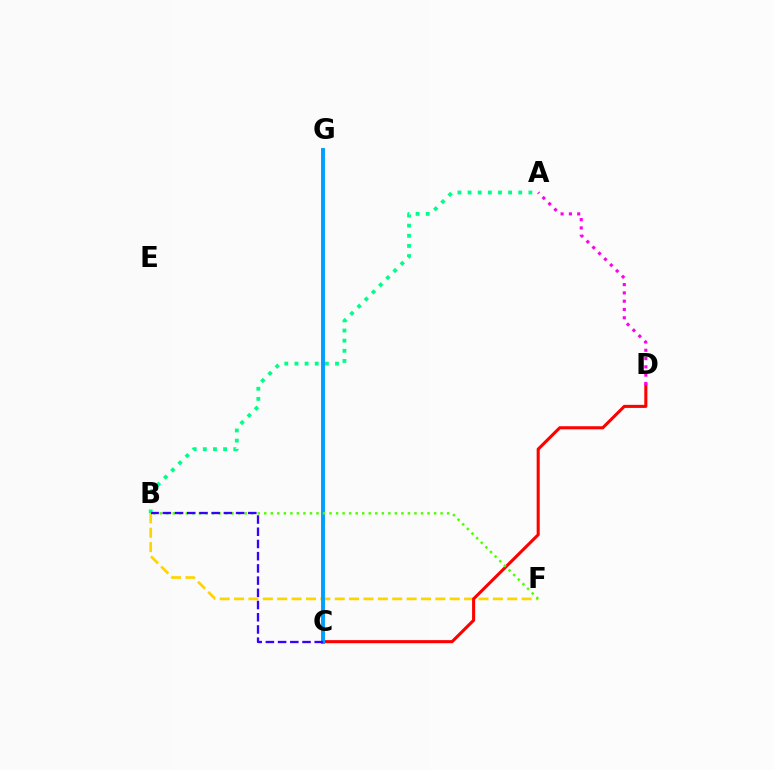{('B', 'F'): [{'color': '#ffd500', 'line_style': 'dashed', 'thickness': 1.95}, {'color': '#4fff00', 'line_style': 'dotted', 'thickness': 1.77}], ('C', 'D'): [{'color': '#ff0000', 'line_style': 'solid', 'thickness': 2.21}], ('A', 'B'): [{'color': '#00ff86', 'line_style': 'dotted', 'thickness': 2.75}], ('A', 'D'): [{'color': '#ff00ed', 'line_style': 'dotted', 'thickness': 2.25}], ('C', 'G'): [{'color': '#009eff', 'line_style': 'solid', 'thickness': 2.81}], ('B', 'C'): [{'color': '#3700ff', 'line_style': 'dashed', 'thickness': 1.66}]}